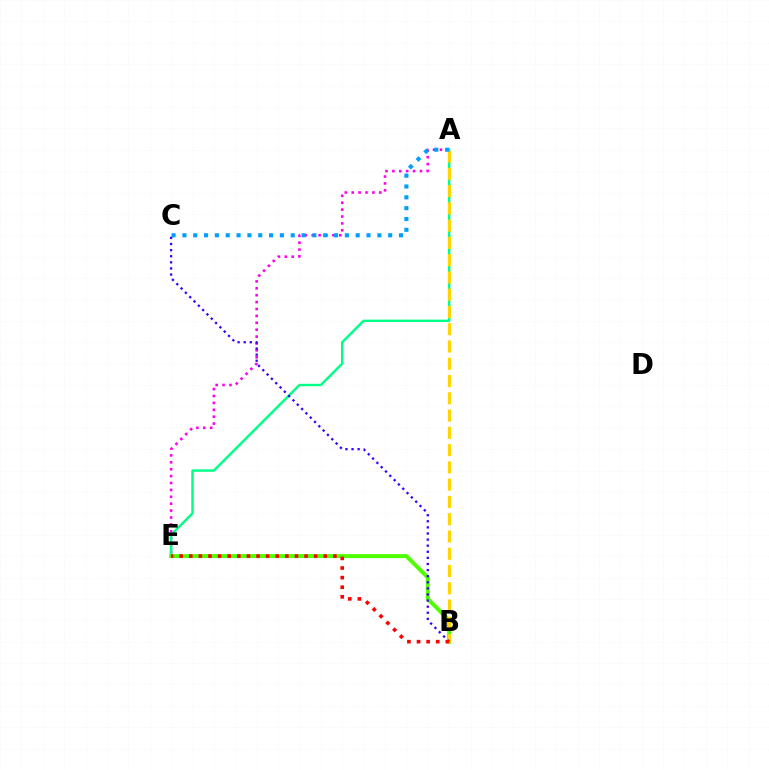{('A', 'E'): [{'color': '#ff00ed', 'line_style': 'dotted', 'thickness': 1.87}, {'color': '#00ff86', 'line_style': 'solid', 'thickness': 1.75}], ('B', 'E'): [{'color': '#4fff00', 'line_style': 'solid', 'thickness': 2.87}, {'color': '#ff0000', 'line_style': 'dotted', 'thickness': 2.61}], ('A', 'B'): [{'color': '#ffd500', 'line_style': 'dashed', 'thickness': 2.35}], ('A', 'C'): [{'color': '#009eff', 'line_style': 'dotted', 'thickness': 2.94}], ('B', 'C'): [{'color': '#3700ff', 'line_style': 'dotted', 'thickness': 1.66}]}